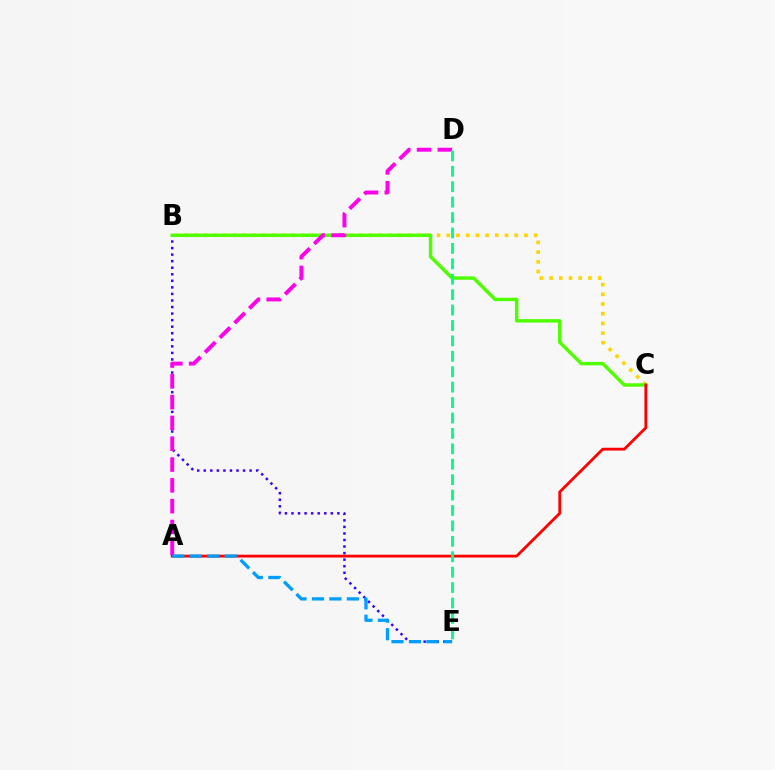{('B', 'E'): [{'color': '#3700ff', 'line_style': 'dotted', 'thickness': 1.78}], ('B', 'C'): [{'color': '#ffd500', 'line_style': 'dotted', 'thickness': 2.64}, {'color': '#4fff00', 'line_style': 'solid', 'thickness': 2.48}], ('A', 'D'): [{'color': '#ff00ed', 'line_style': 'dashed', 'thickness': 2.83}], ('A', 'C'): [{'color': '#ff0000', 'line_style': 'solid', 'thickness': 2.02}], ('A', 'E'): [{'color': '#009eff', 'line_style': 'dashed', 'thickness': 2.37}], ('D', 'E'): [{'color': '#00ff86', 'line_style': 'dashed', 'thickness': 2.09}]}